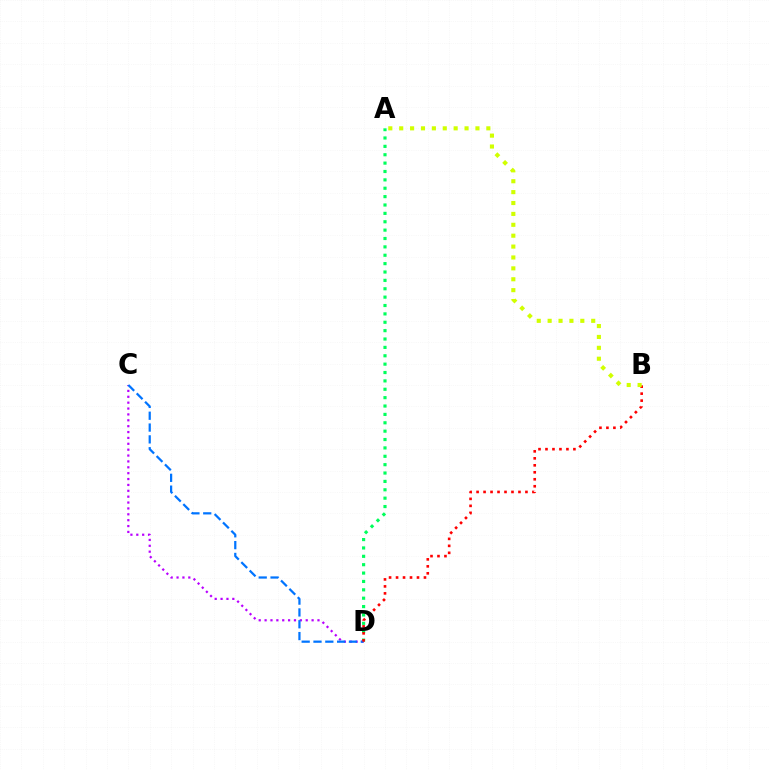{('A', 'D'): [{'color': '#00ff5c', 'line_style': 'dotted', 'thickness': 2.28}], ('C', 'D'): [{'color': '#b900ff', 'line_style': 'dotted', 'thickness': 1.6}, {'color': '#0074ff', 'line_style': 'dashed', 'thickness': 1.61}], ('B', 'D'): [{'color': '#ff0000', 'line_style': 'dotted', 'thickness': 1.9}], ('A', 'B'): [{'color': '#d1ff00', 'line_style': 'dotted', 'thickness': 2.96}]}